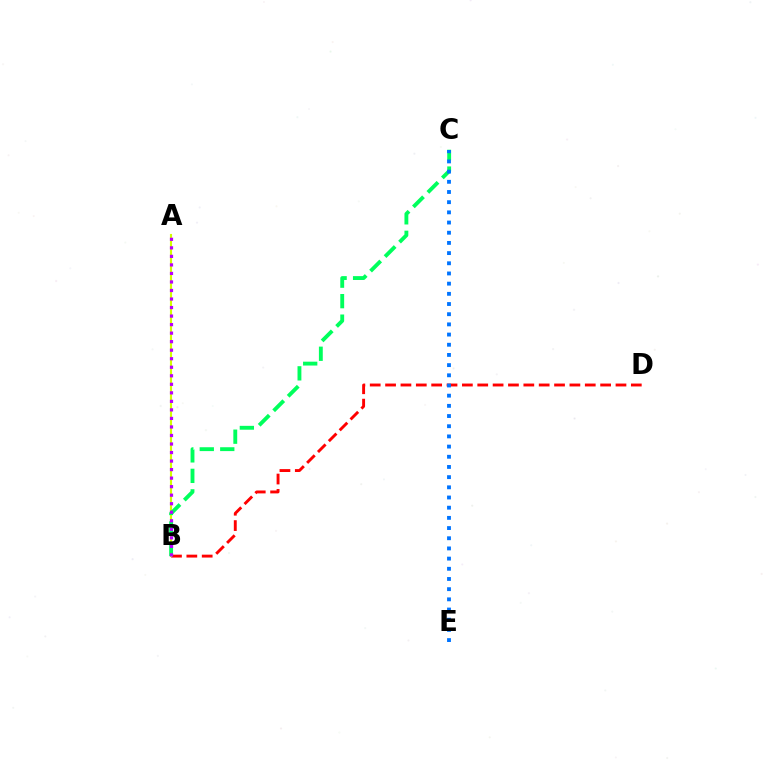{('B', 'D'): [{'color': '#ff0000', 'line_style': 'dashed', 'thickness': 2.09}], ('A', 'B'): [{'color': '#d1ff00', 'line_style': 'solid', 'thickness': 1.52}, {'color': '#b900ff', 'line_style': 'dotted', 'thickness': 2.32}], ('B', 'C'): [{'color': '#00ff5c', 'line_style': 'dashed', 'thickness': 2.78}], ('C', 'E'): [{'color': '#0074ff', 'line_style': 'dotted', 'thickness': 2.77}]}